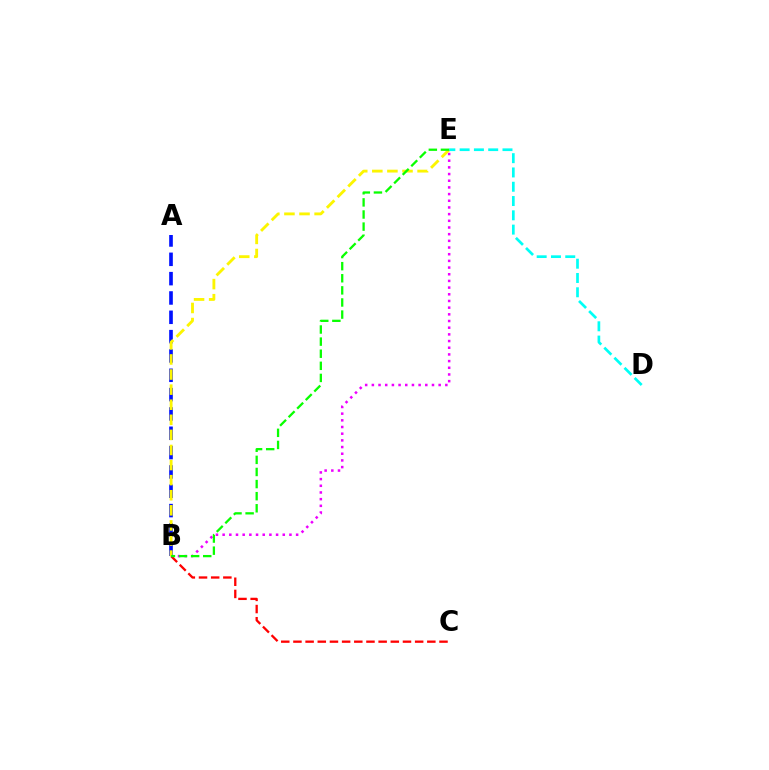{('B', 'E'): [{'color': '#ee00ff', 'line_style': 'dotted', 'thickness': 1.82}, {'color': '#fcf500', 'line_style': 'dashed', 'thickness': 2.05}, {'color': '#08ff00', 'line_style': 'dashed', 'thickness': 1.64}], ('B', 'C'): [{'color': '#ff0000', 'line_style': 'dashed', 'thickness': 1.65}], ('A', 'B'): [{'color': '#0010ff', 'line_style': 'dashed', 'thickness': 2.63}], ('D', 'E'): [{'color': '#00fff6', 'line_style': 'dashed', 'thickness': 1.94}]}